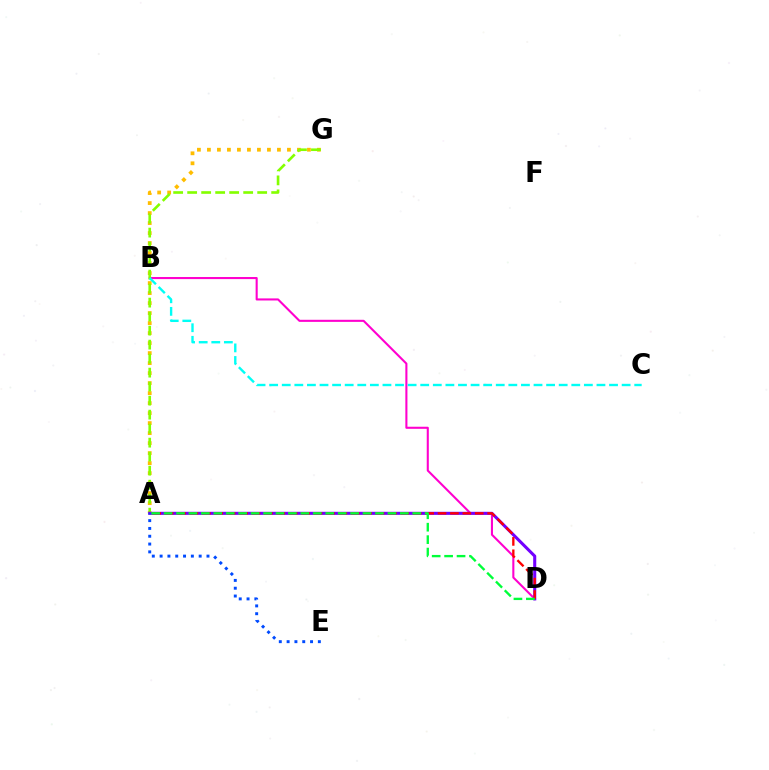{('A', 'G'): [{'color': '#ffbd00', 'line_style': 'dotted', 'thickness': 2.72}, {'color': '#84ff00', 'line_style': 'dashed', 'thickness': 1.9}], ('B', 'D'): [{'color': '#ff00cf', 'line_style': 'solid', 'thickness': 1.5}], ('A', 'D'): [{'color': '#7200ff', 'line_style': 'solid', 'thickness': 2.21}, {'color': '#ff0000', 'line_style': 'dashed', 'thickness': 1.69}, {'color': '#00ff39', 'line_style': 'dashed', 'thickness': 1.69}], ('B', 'C'): [{'color': '#00fff6', 'line_style': 'dashed', 'thickness': 1.71}], ('A', 'E'): [{'color': '#004bff', 'line_style': 'dotted', 'thickness': 2.12}]}